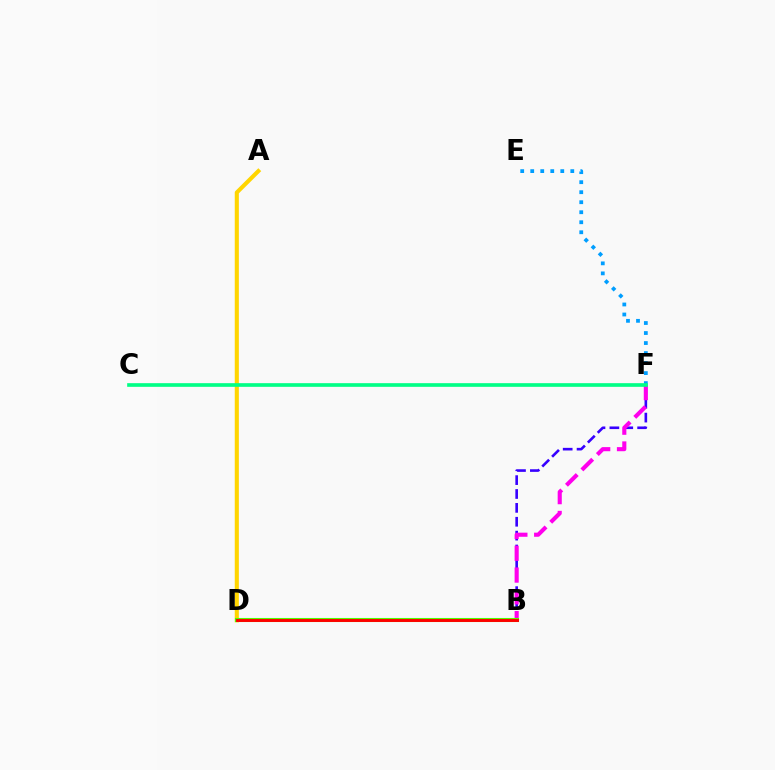{('B', 'F'): [{'color': '#3700ff', 'line_style': 'dashed', 'thickness': 1.89}, {'color': '#ff00ed', 'line_style': 'dashed', 'thickness': 2.96}], ('E', 'F'): [{'color': '#009eff', 'line_style': 'dotted', 'thickness': 2.72}], ('A', 'D'): [{'color': '#ffd500', 'line_style': 'solid', 'thickness': 2.95}], ('B', 'D'): [{'color': '#4fff00', 'line_style': 'solid', 'thickness': 2.94}, {'color': '#ff0000', 'line_style': 'solid', 'thickness': 2.1}], ('C', 'F'): [{'color': '#00ff86', 'line_style': 'solid', 'thickness': 2.63}]}